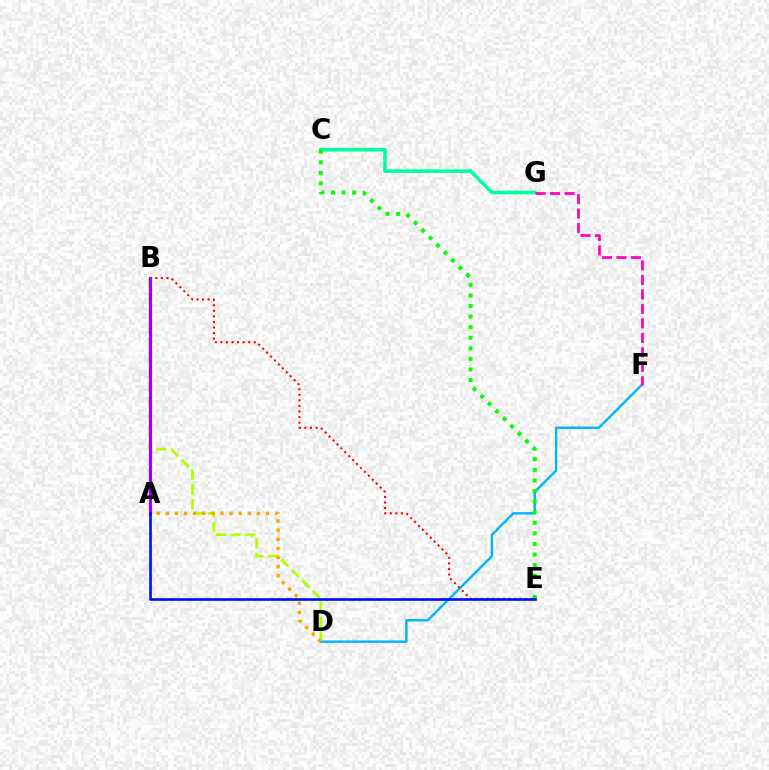{('C', 'G'): [{'color': '#00ff9d', 'line_style': 'solid', 'thickness': 2.54}], ('B', 'D'): [{'color': '#b3ff00', 'line_style': 'dashed', 'thickness': 2.0}], ('D', 'F'): [{'color': '#00b5ff', 'line_style': 'solid', 'thickness': 1.72}], ('B', 'E'): [{'color': '#ff0000', 'line_style': 'dotted', 'thickness': 1.51}], ('A', 'D'): [{'color': '#ffa500', 'line_style': 'dotted', 'thickness': 2.48}], ('C', 'E'): [{'color': '#08ff00', 'line_style': 'dotted', 'thickness': 2.87}], ('A', 'B'): [{'color': '#9b00ff', 'line_style': 'solid', 'thickness': 2.31}], ('A', 'E'): [{'color': '#0010ff', 'line_style': 'solid', 'thickness': 1.92}], ('F', 'G'): [{'color': '#ff00bd', 'line_style': 'dashed', 'thickness': 1.97}]}